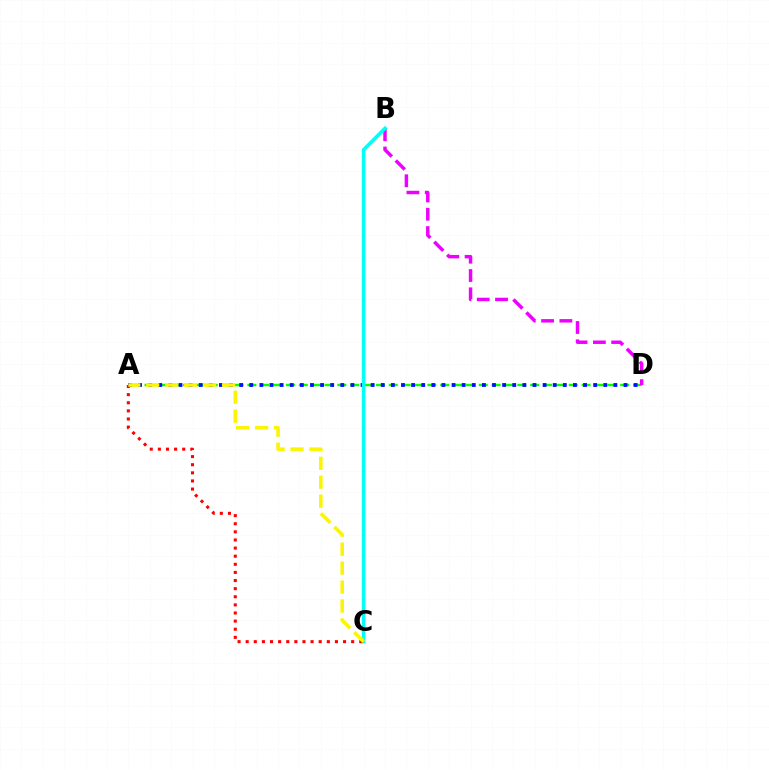{('A', 'D'): [{'color': '#08ff00', 'line_style': 'dashed', 'thickness': 1.75}, {'color': '#0010ff', 'line_style': 'dotted', 'thickness': 2.75}], ('B', 'D'): [{'color': '#ee00ff', 'line_style': 'dashed', 'thickness': 2.49}], ('B', 'C'): [{'color': '#00fff6', 'line_style': 'solid', 'thickness': 2.55}], ('A', 'C'): [{'color': '#ff0000', 'line_style': 'dotted', 'thickness': 2.2}, {'color': '#fcf500', 'line_style': 'dashed', 'thickness': 2.57}]}